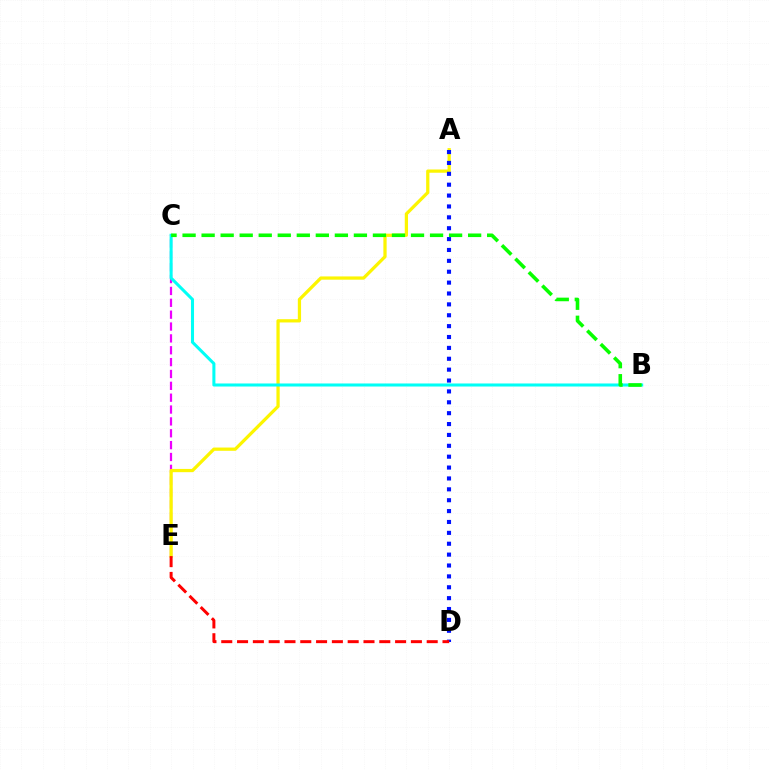{('C', 'E'): [{'color': '#ee00ff', 'line_style': 'dashed', 'thickness': 1.61}], ('A', 'E'): [{'color': '#fcf500', 'line_style': 'solid', 'thickness': 2.34}], ('B', 'C'): [{'color': '#00fff6', 'line_style': 'solid', 'thickness': 2.19}, {'color': '#08ff00', 'line_style': 'dashed', 'thickness': 2.59}], ('A', 'D'): [{'color': '#0010ff', 'line_style': 'dotted', 'thickness': 2.96}], ('D', 'E'): [{'color': '#ff0000', 'line_style': 'dashed', 'thickness': 2.15}]}